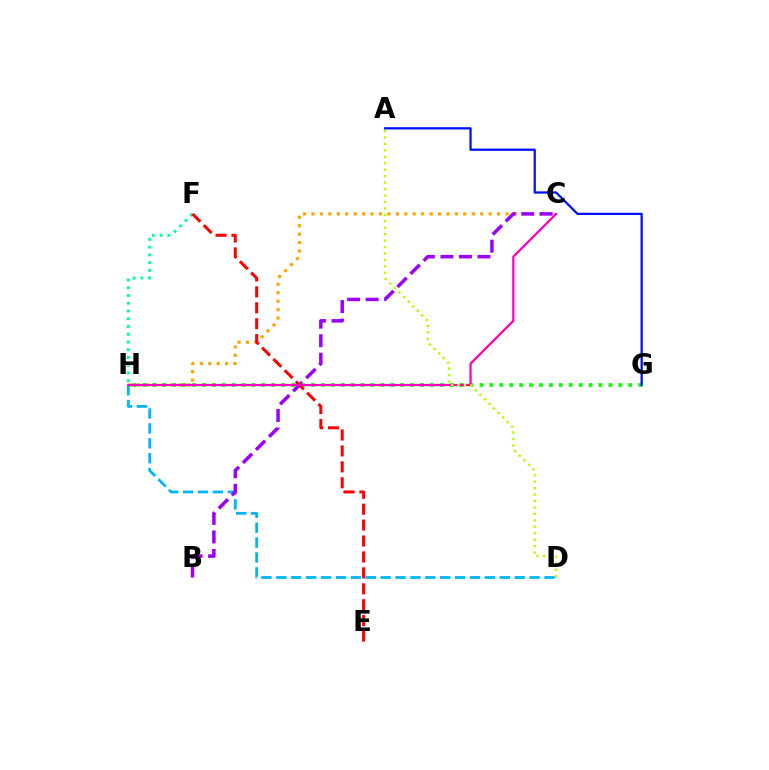{('C', 'H'): [{'color': '#ffa500', 'line_style': 'dotted', 'thickness': 2.29}, {'color': '#ff00bd', 'line_style': 'solid', 'thickness': 1.62}], ('F', 'H'): [{'color': '#00ff9d', 'line_style': 'dotted', 'thickness': 2.11}], ('D', 'H'): [{'color': '#00b5ff', 'line_style': 'dashed', 'thickness': 2.02}], ('B', 'C'): [{'color': '#9b00ff', 'line_style': 'dashed', 'thickness': 2.51}], ('G', 'H'): [{'color': '#08ff00', 'line_style': 'dotted', 'thickness': 2.69}], ('E', 'F'): [{'color': '#ff0000', 'line_style': 'dashed', 'thickness': 2.16}], ('A', 'D'): [{'color': '#b3ff00', 'line_style': 'dotted', 'thickness': 1.75}], ('A', 'G'): [{'color': '#0010ff', 'line_style': 'solid', 'thickness': 1.63}]}